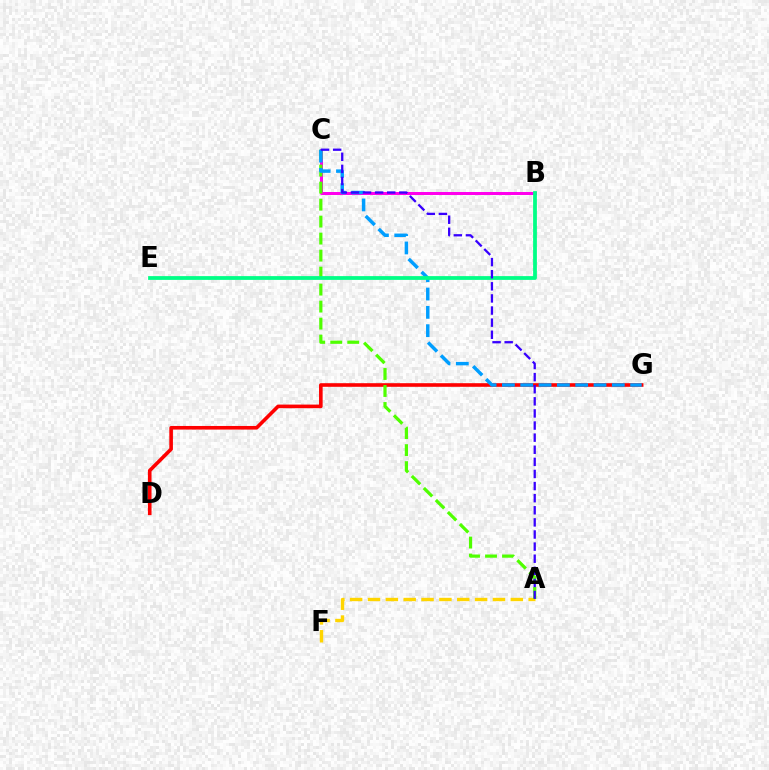{('A', 'F'): [{'color': '#ffd500', 'line_style': 'dashed', 'thickness': 2.43}], ('D', 'G'): [{'color': '#ff0000', 'line_style': 'solid', 'thickness': 2.6}], ('B', 'C'): [{'color': '#ff00ed', 'line_style': 'solid', 'thickness': 2.16}], ('A', 'C'): [{'color': '#4fff00', 'line_style': 'dashed', 'thickness': 2.31}, {'color': '#3700ff', 'line_style': 'dashed', 'thickness': 1.64}], ('C', 'G'): [{'color': '#009eff', 'line_style': 'dashed', 'thickness': 2.49}], ('B', 'E'): [{'color': '#00ff86', 'line_style': 'solid', 'thickness': 2.72}]}